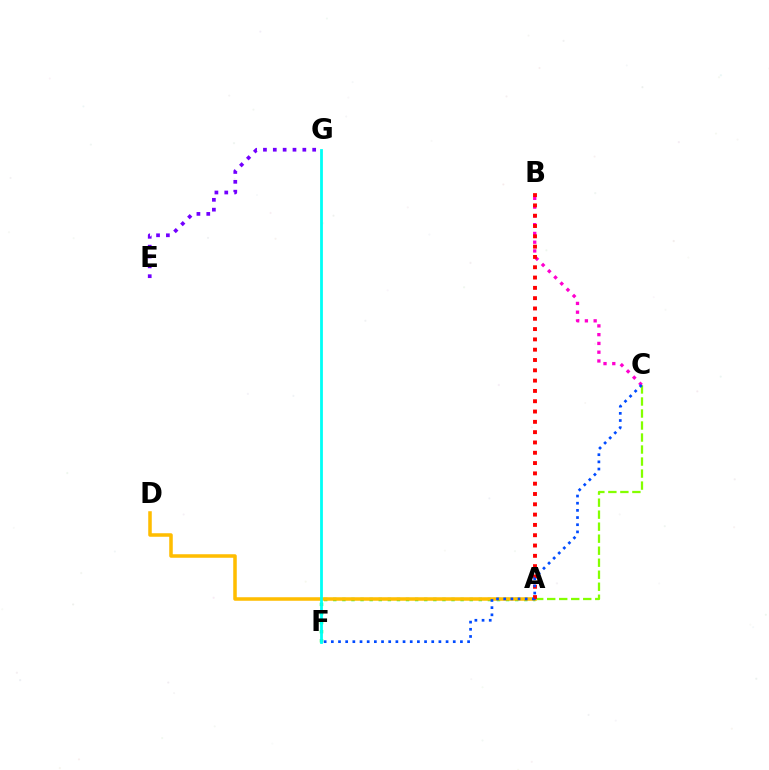{('A', 'F'): [{'color': '#00ff39', 'line_style': 'dotted', 'thickness': 2.47}], ('A', 'C'): [{'color': '#84ff00', 'line_style': 'dashed', 'thickness': 1.63}], ('B', 'C'): [{'color': '#ff00cf', 'line_style': 'dotted', 'thickness': 2.38}], ('E', 'G'): [{'color': '#7200ff', 'line_style': 'dotted', 'thickness': 2.68}], ('A', 'D'): [{'color': '#ffbd00', 'line_style': 'solid', 'thickness': 2.54}], ('A', 'B'): [{'color': '#ff0000', 'line_style': 'dotted', 'thickness': 2.8}], ('C', 'F'): [{'color': '#004bff', 'line_style': 'dotted', 'thickness': 1.95}], ('F', 'G'): [{'color': '#00fff6', 'line_style': 'solid', 'thickness': 2.01}]}